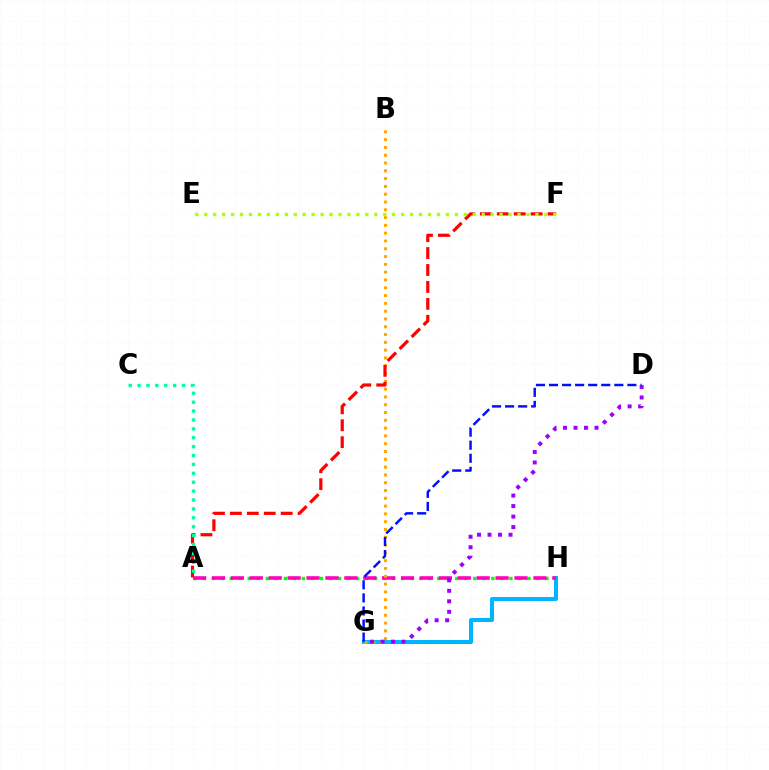{('A', 'H'): [{'color': '#08ff00', 'line_style': 'dotted', 'thickness': 2.45}, {'color': '#ff00bd', 'line_style': 'dashed', 'thickness': 2.57}], ('G', 'H'): [{'color': '#00b5ff', 'line_style': 'solid', 'thickness': 2.89}], ('B', 'G'): [{'color': '#ffa500', 'line_style': 'dotted', 'thickness': 2.12}], ('D', 'G'): [{'color': '#0010ff', 'line_style': 'dashed', 'thickness': 1.77}, {'color': '#9b00ff', 'line_style': 'dotted', 'thickness': 2.85}], ('A', 'F'): [{'color': '#ff0000', 'line_style': 'dashed', 'thickness': 2.3}], ('E', 'F'): [{'color': '#b3ff00', 'line_style': 'dotted', 'thickness': 2.43}], ('A', 'C'): [{'color': '#00ff9d', 'line_style': 'dotted', 'thickness': 2.42}]}